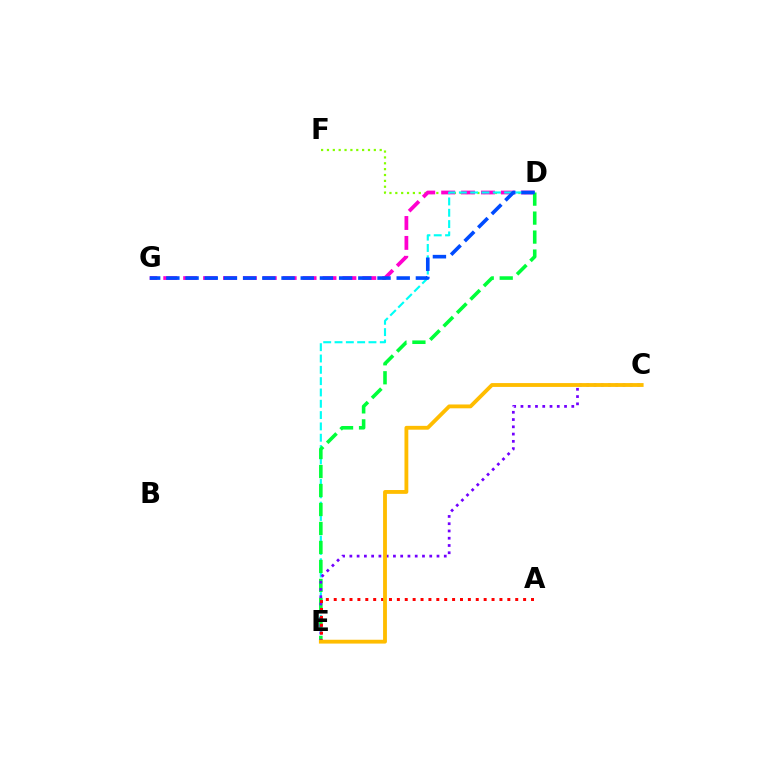{('D', 'F'): [{'color': '#84ff00', 'line_style': 'dotted', 'thickness': 1.59}], ('D', 'G'): [{'color': '#ff00cf', 'line_style': 'dashed', 'thickness': 2.7}, {'color': '#004bff', 'line_style': 'dashed', 'thickness': 2.61}], ('D', 'E'): [{'color': '#00fff6', 'line_style': 'dashed', 'thickness': 1.54}, {'color': '#00ff39', 'line_style': 'dashed', 'thickness': 2.58}], ('C', 'E'): [{'color': '#7200ff', 'line_style': 'dotted', 'thickness': 1.97}, {'color': '#ffbd00', 'line_style': 'solid', 'thickness': 2.76}], ('A', 'E'): [{'color': '#ff0000', 'line_style': 'dotted', 'thickness': 2.14}]}